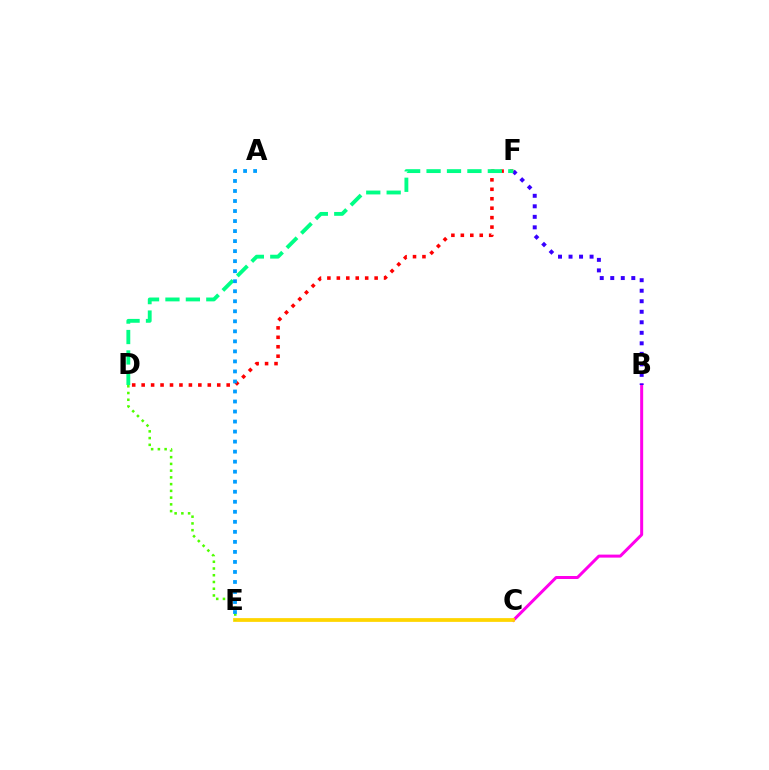{('B', 'C'): [{'color': '#ff00ed', 'line_style': 'solid', 'thickness': 2.16}], ('C', 'E'): [{'color': '#ffd500', 'line_style': 'solid', 'thickness': 2.71}], ('D', 'F'): [{'color': '#ff0000', 'line_style': 'dotted', 'thickness': 2.57}, {'color': '#00ff86', 'line_style': 'dashed', 'thickness': 2.77}], ('B', 'F'): [{'color': '#3700ff', 'line_style': 'dotted', 'thickness': 2.86}], ('D', 'E'): [{'color': '#4fff00', 'line_style': 'dotted', 'thickness': 1.83}], ('A', 'E'): [{'color': '#009eff', 'line_style': 'dotted', 'thickness': 2.72}]}